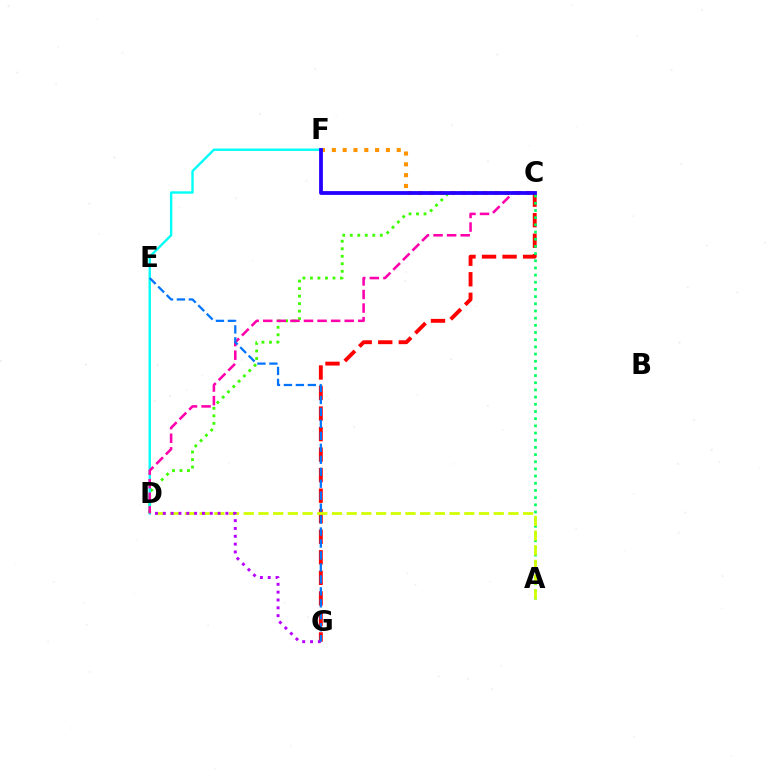{('C', 'D'): [{'color': '#3dff00', 'line_style': 'dotted', 'thickness': 2.04}, {'color': '#ff00ac', 'line_style': 'dashed', 'thickness': 1.84}], ('C', 'F'): [{'color': '#ff9400', 'line_style': 'dotted', 'thickness': 2.94}, {'color': '#2500ff', 'line_style': 'solid', 'thickness': 2.73}], ('C', 'G'): [{'color': '#ff0000', 'line_style': 'dashed', 'thickness': 2.79}], ('A', 'C'): [{'color': '#00ff5c', 'line_style': 'dotted', 'thickness': 1.95}], ('A', 'D'): [{'color': '#d1ff00', 'line_style': 'dashed', 'thickness': 2.0}], ('D', 'G'): [{'color': '#b900ff', 'line_style': 'dotted', 'thickness': 2.13}], ('D', 'F'): [{'color': '#00fff6', 'line_style': 'solid', 'thickness': 1.71}], ('E', 'G'): [{'color': '#0074ff', 'line_style': 'dashed', 'thickness': 1.63}]}